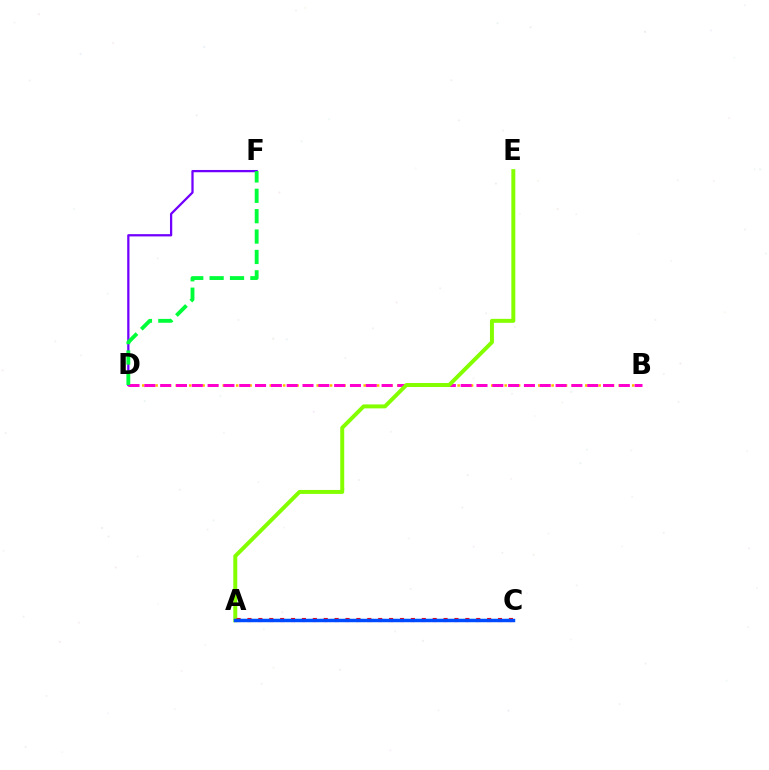{('B', 'D'): [{'color': '#ffbd00', 'line_style': 'dotted', 'thickness': 1.82}, {'color': '#ff00cf', 'line_style': 'dashed', 'thickness': 2.15}], ('D', 'F'): [{'color': '#7200ff', 'line_style': 'solid', 'thickness': 1.63}, {'color': '#00ff39', 'line_style': 'dashed', 'thickness': 2.77}], ('A', 'E'): [{'color': '#84ff00', 'line_style': 'solid', 'thickness': 2.85}], ('A', 'C'): [{'color': '#00fff6', 'line_style': 'dashed', 'thickness': 1.57}, {'color': '#ff0000', 'line_style': 'dotted', 'thickness': 2.96}, {'color': '#004bff', 'line_style': 'solid', 'thickness': 2.49}]}